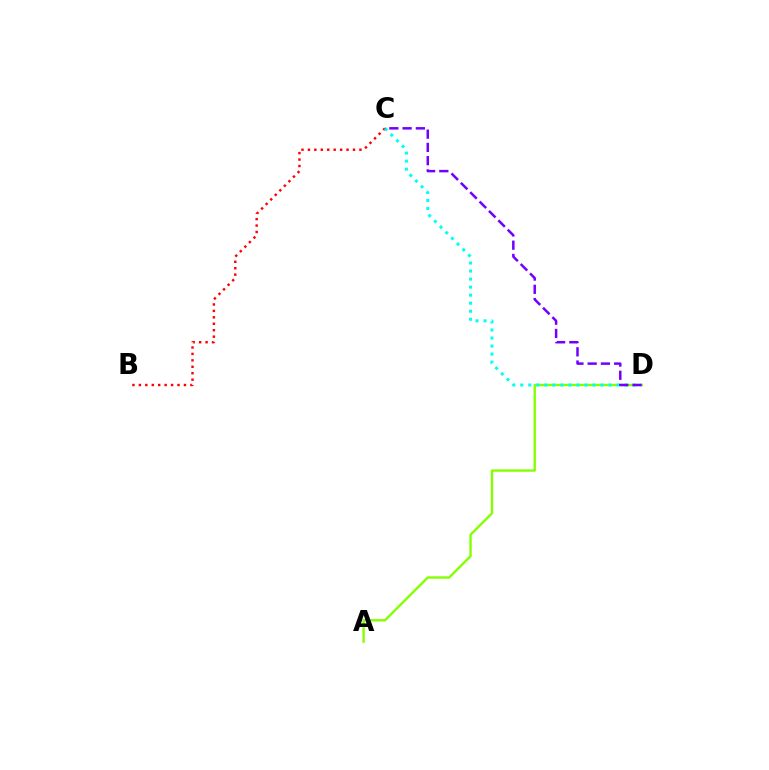{('A', 'D'): [{'color': '#84ff00', 'line_style': 'solid', 'thickness': 1.71}], ('B', 'C'): [{'color': '#ff0000', 'line_style': 'dotted', 'thickness': 1.75}], ('C', 'D'): [{'color': '#00fff6', 'line_style': 'dotted', 'thickness': 2.18}, {'color': '#7200ff', 'line_style': 'dashed', 'thickness': 1.8}]}